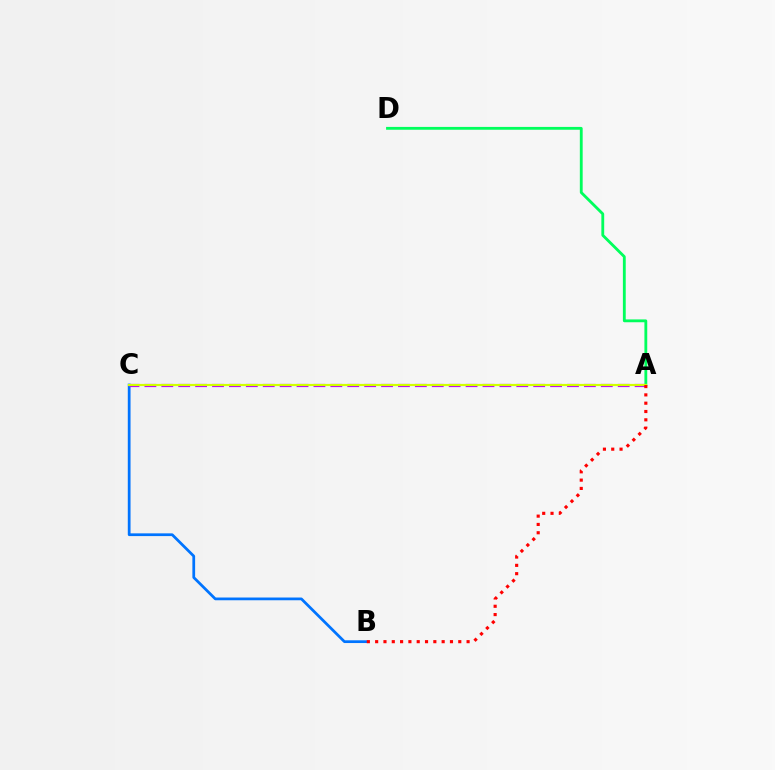{('A', 'D'): [{'color': '#00ff5c', 'line_style': 'solid', 'thickness': 2.04}], ('B', 'C'): [{'color': '#0074ff', 'line_style': 'solid', 'thickness': 1.98}], ('A', 'C'): [{'color': '#b900ff', 'line_style': 'dashed', 'thickness': 2.3}, {'color': '#d1ff00', 'line_style': 'solid', 'thickness': 1.57}], ('A', 'B'): [{'color': '#ff0000', 'line_style': 'dotted', 'thickness': 2.26}]}